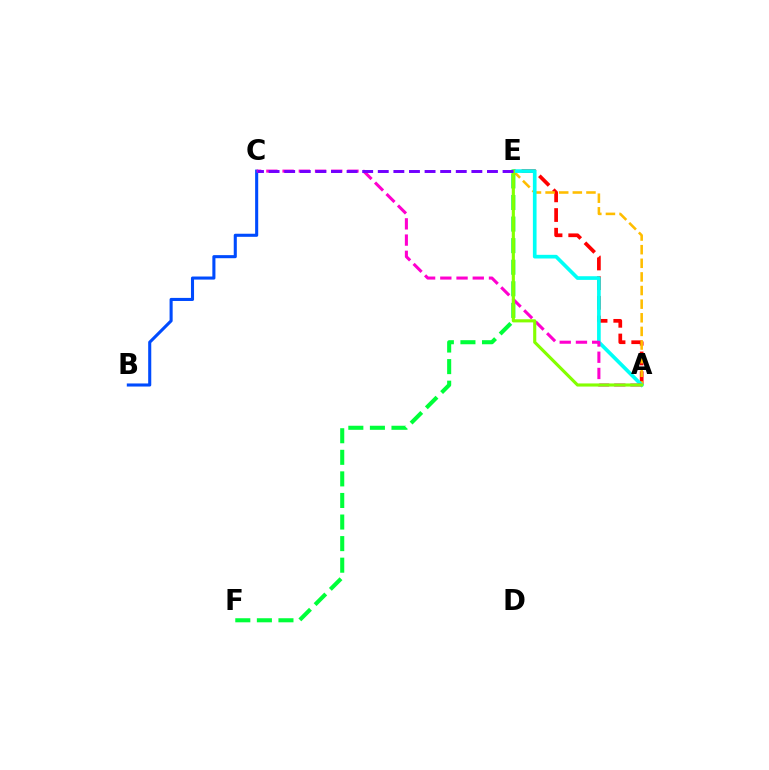{('A', 'E'): [{'color': '#ff0000', 'line_style': 'dashed', 'thickness': 2.67}, {'color': '#ffbd00', 'line_style': 'dashed', 'thickness': 1.85}, {'color': '#00fff6', 'line_style': 'solid', 'thickness': 2.64}, {'color': '#84ff00', 'line_style': 'solid', 'thickness': 2.25}], ('E', 'F'): [{'color': '#00ff39', 'line_style': 'dashed', 'thickness': 2.93}], ('B', 'C'): [{'color': '#004bff', 'line_style': 'solid', 'thickness': 2.22}], ('A', 'C'): [{'color': '#ff00cf', 'line_style': 'dashed', 'thickness': 2.2}], ('C', 'E'): [{'color': '#7200ff', 'line_style': 'dashed', 'thickness': 2.12}]}